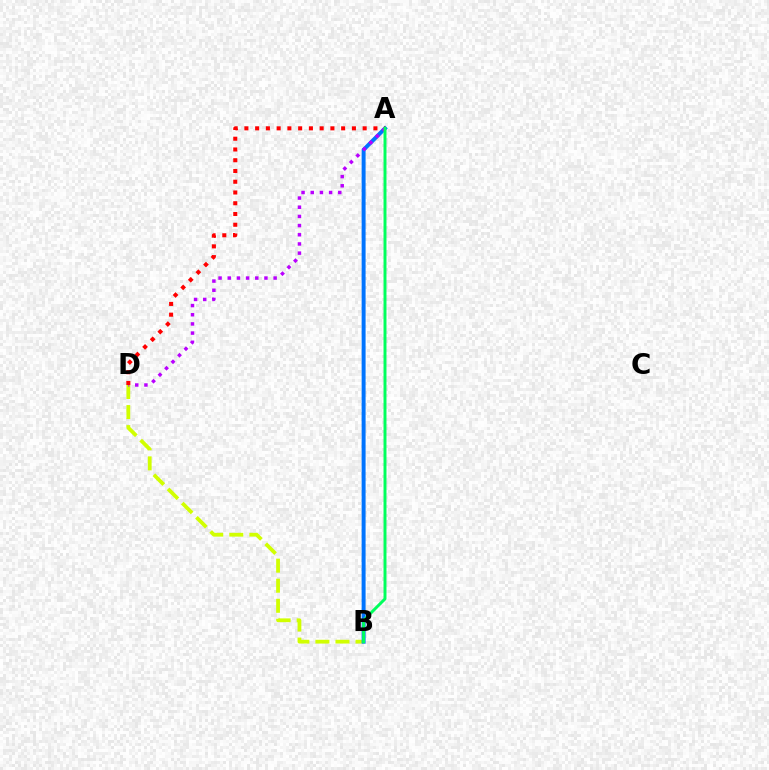{('B', 'D'): [{'color': '#d1ff00', 'line_style': 'dashed', 'thickness': 2.72}], ('A', 'B'): [{'color': '#0074ff', 'line_style': 'solid', 'thickness': 2.85}, {'color': '#00ff5c', 'line_style': 'solid', 'thickness': 2.13}], ('A', 'D'): [{'color': '#b900ff', 'line_style': 'dotted', 'thickness': 2.49}, {'color': '#ff0000', 'line_style': 'dotted', 'thickness': 2.92}]}